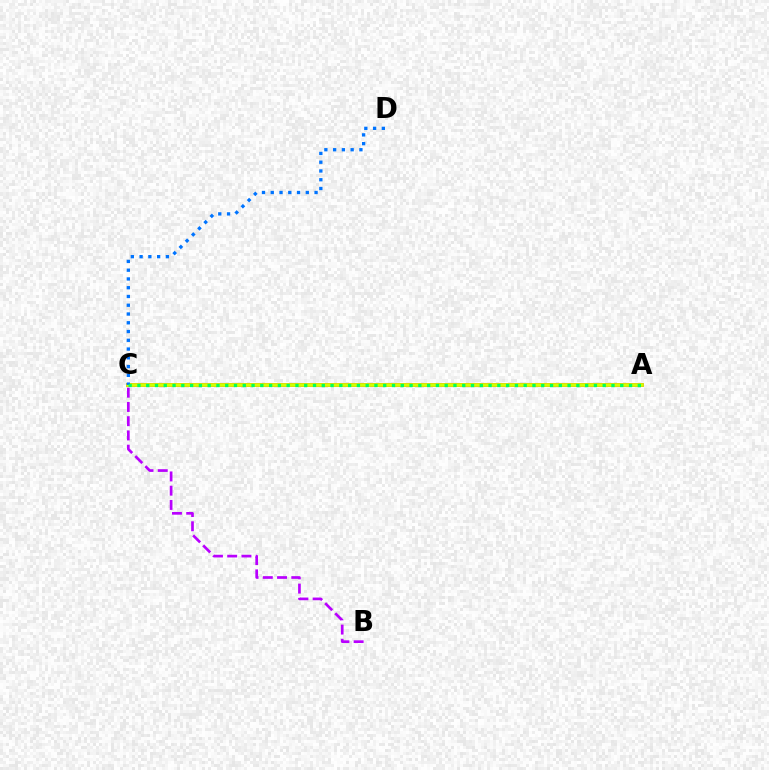{('A', 'C'): [{'color': '#ff0000', 'line_style': 'solid', 'thickness': 2.54}, {'color': '#d1ff00', 'line_style': 'solid', 'thickness': 2.65}, {'color': '#00ff5c', 'line_style': 'dotted', 'thickness': 2.39}], ('C', 'D'): [{'color': '#0074ff', 'line_style': 'dotted', 'thickness': 2.38}], ('B', 'C'): [{'color': '#b900ff', 'line_style': 'dashed', 'thickness': 1.94}]}